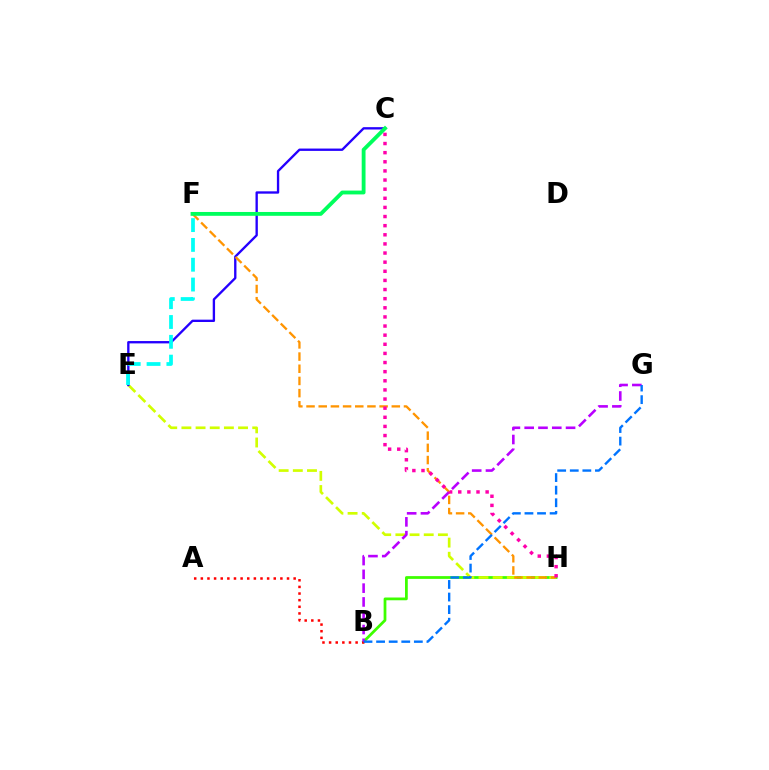{('B', 'H'): [{'color': '#3dff00', 'line_style': 'solid', 'thickness': 1.99}], ('E', 'H'): [{'color': '#d1ff00', 'line_style': 'dashed', 'thickness': 1.92}], ('A', 'B'): [{'color': '#ff0000', 'line_style': 'dotted', 'thickness': 1.8}], ('C', 'E'): [{'color': '#2500ff', 'line_style': 'solid', 'thickness': 1.69}], ('F', 'H'): [{'color': '#ff9400', 'line_style': 'dashed', 'thickness': 1.65}], ('C', 'F'): [{'color': '#00ff5c', 'line_style': 'solid', 'thickness': 2.76}], ('B', 'G'): [{'color': '#b900ff', 'line_style': 'dashed', 'thickness': 1.87}, {'color': '#0074ff', 'line_style': 'dashed', 'thickness': 1.71}], ('C', 'H'): [{'color': '#ff00ac', 'line_style': 'dotted', 'thickness': 2.48}], ('E', 'F'): [{'color': '#00fff6', 'line_style': 'dashed', 'thickness': 2.69}]}